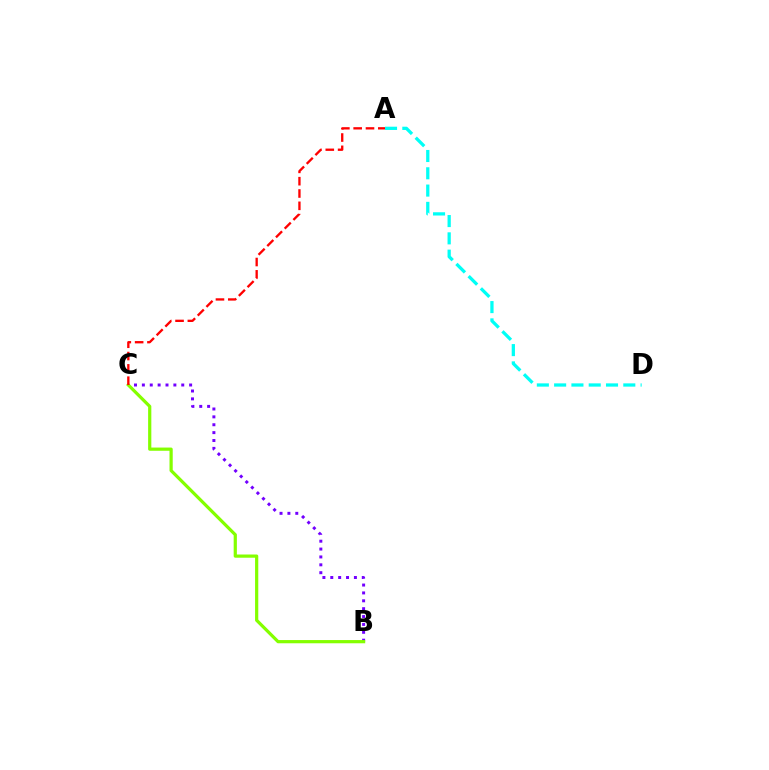{('B', 'C'): [{'color': '#7200ff', 'line_style': 'dotted', 'thickness': 2.14}, {'color': '#84ff00', 'line_style': 'solid', 'thickness': 2.31}], ('A', 'C'): [{'color': '#ff0000', 'line_style': 'dashed', 'thickness': 1.67}], ('A', 'D'): [{'color': '#00fff6', 'line_style': 'dashed', 'thickness': 2.35}]}